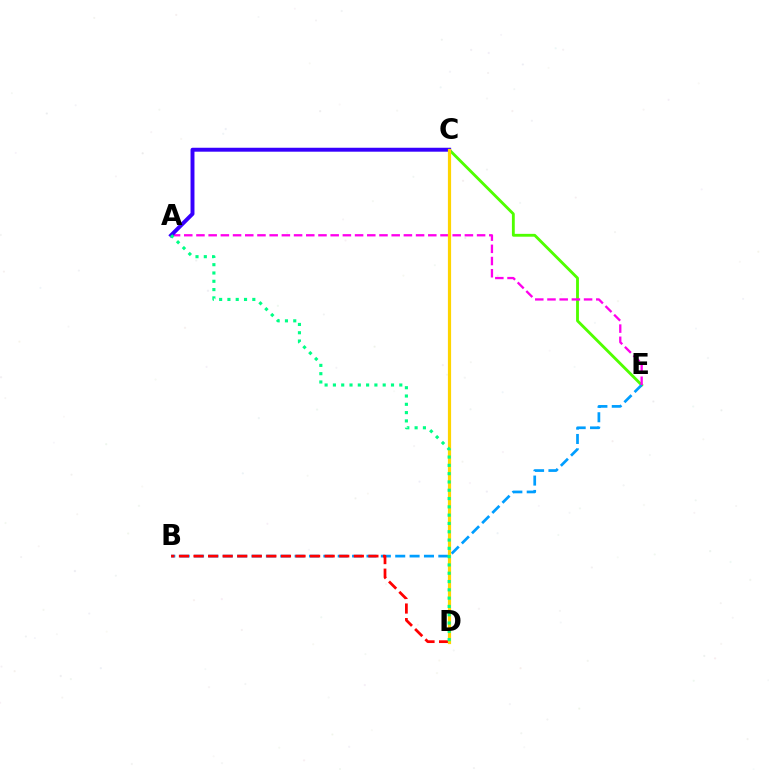{('C', 'E'): [{'color': '#4fff00', 'line_style': 'solid', 'thickness': 2.05}], ('B', 'E'): [{'color': '#009eff', 'line_style': 'dashed', 'thickness': 1.95}], ('B', 'D'): [{'color': '#ff0000', 'line_style': 'dashed', 'thickness': 1.98}], ('A', 'E'): [{'color': '#ff00ed', 'line_style': 'dashed', 'thickness': 1.66}], ('A', 'C'): [{'color': '#3700ff', 'line_style': 'solid', 'thickness': 2.83}], ('C', 'D'): [{'color': '#ffd500', 'line_style': 'solid', 'thickness': 2.3}], ('A', 'D'): [{'color': '#00ff86', 'line_style': 'dotted', 'thickness': 2.25}]}